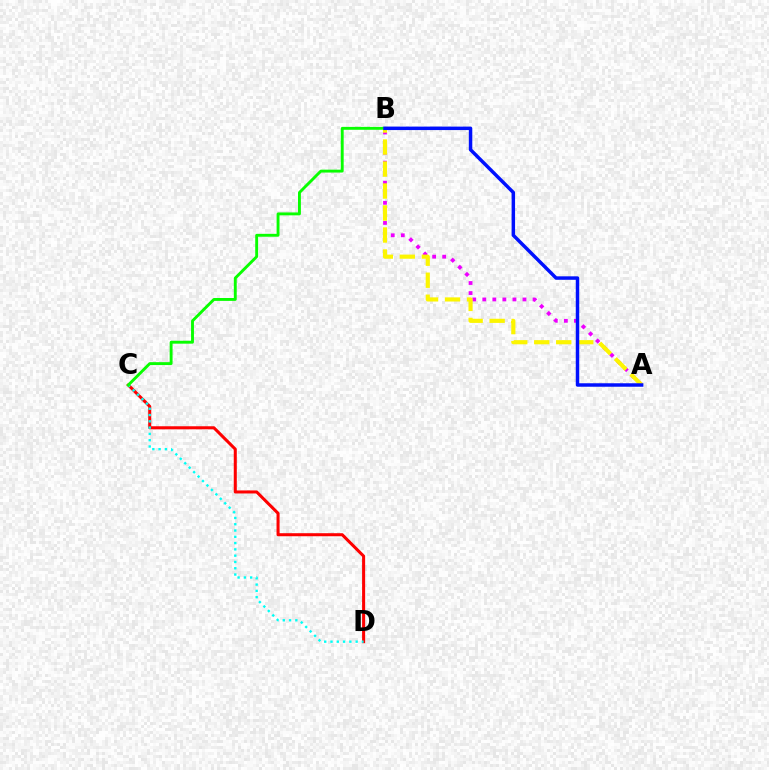{('A', 'B'): [{'color': '#ee00ff', 'line_style': 'dotted', 'thickness': 2.73}, {'color': '#fcf500', 'line_style': 'dashed', 'thickness': 2.99}, {'color': '#0010ff', 'line_style': 'solid', 'thickness': 2.5}], ('C', 'D'): [{'color': '#ff0000', 'line_style': 'solid', 'thickness': 2.19}, {'color': '#00fff6', 'line_style': 'dotted', 'thickness': 1.71}], ('B', 'C'): [{'color': '#08ff00', 'line_style': 'solid', 'thickness': 2.08}]}